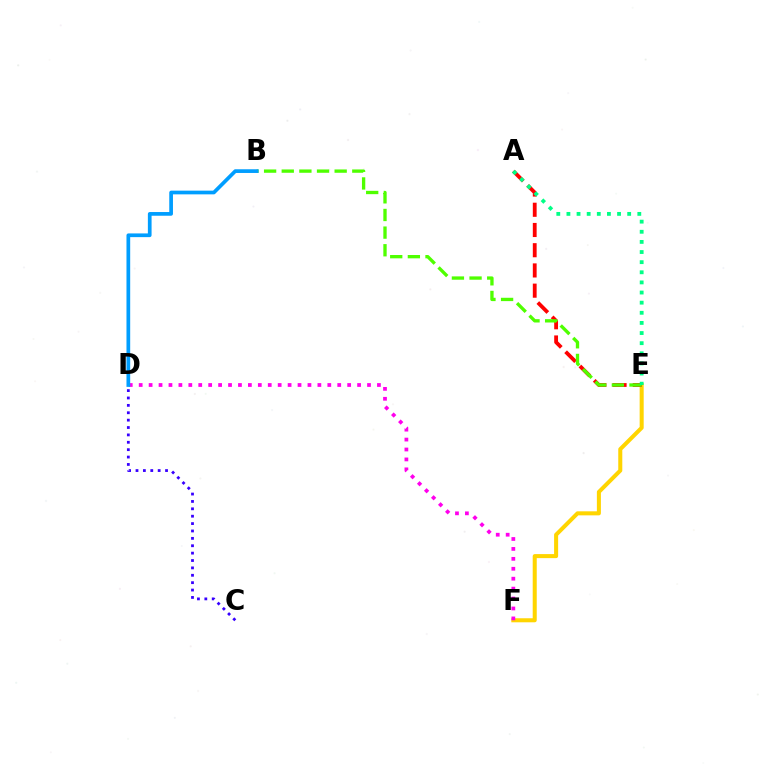{('E', 'F'): [{'color': '#ffd500', 'line_style': 'solid', 'thickness': 2.91}], ('A', 'E'): [{'color': '#ff0000', 'line_style': 'dashed', 'thickness': 2.75}, {'color': '#00ff86', 'line_style': 'dotted', 'thickness': 2.75}], ('C', 'D'): [{'color': '#3700ff', 'line_style': 'dotted', 'thickness': 2.01}], ('D', 'F'): [{'color': '#ff00ed', 'line_style': 'dotted', 'thickness': 2.7}], ('B', 'E'): [{'color': '#4fff00', 'line_style': 'dashed', 'thickness': 2.4}], ('B', 'D'): [{'color': '#009eff', 'line_style': 'solid', 'thickness': 2.67}]}